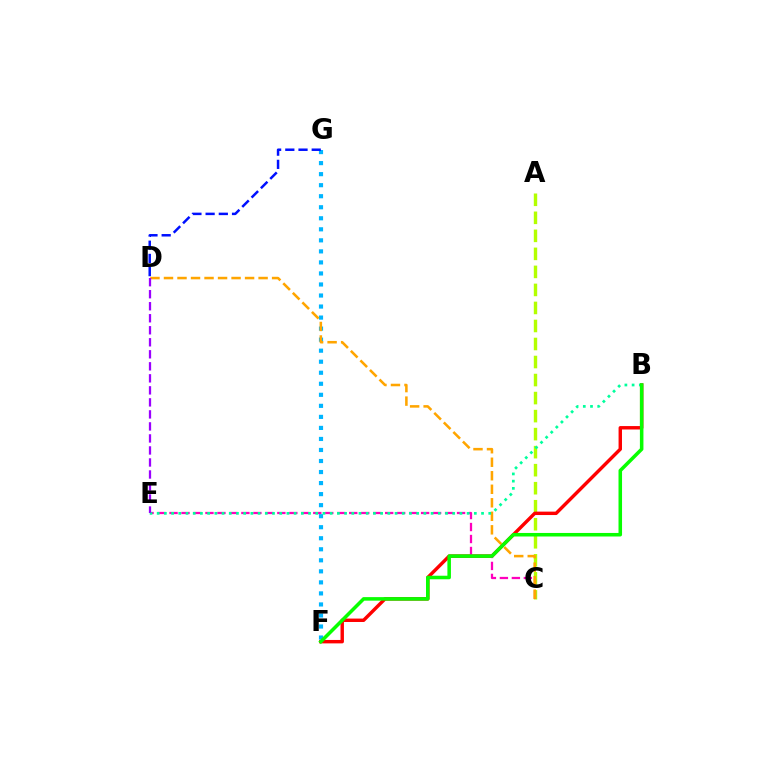{('A', 'C'): [{'color': '#b3ff00', 'line_style': 'dashed', 'thickness': 2.45}], ('B', 'F'): [{'color': '#ff0000', 'line_style': 'solid', 'thickness': 2.46}, {'color': '#08ff00', 'line_style': 'solid', 'thickness': 2.55}], ('F', 'G'): [{'color': '#00b5ff', 'line_style': 'dotted', 'thickness': 3.0}], ('C', 'E'): [{'color': '#ff00bd', 'line_style': 'dashed', 'thickness': 1.63}], ('C', 'D'): [{'color': '#ffa500', 'line_style': 'dashed', 'thickness': 1.84}], ('B', 'E'): [{'color': '#00ff9d', 'line_style': 'dotted', 'thickness': 1.96}], ('D', 'E'): [{'color': '#9b00ff', 'line_style': 'dashed', 'thickness': 1.63}], ('D', 'G'): [{'color': '#0010ff', 'line_style': 'dashed', 'thickness': 1.79}]}